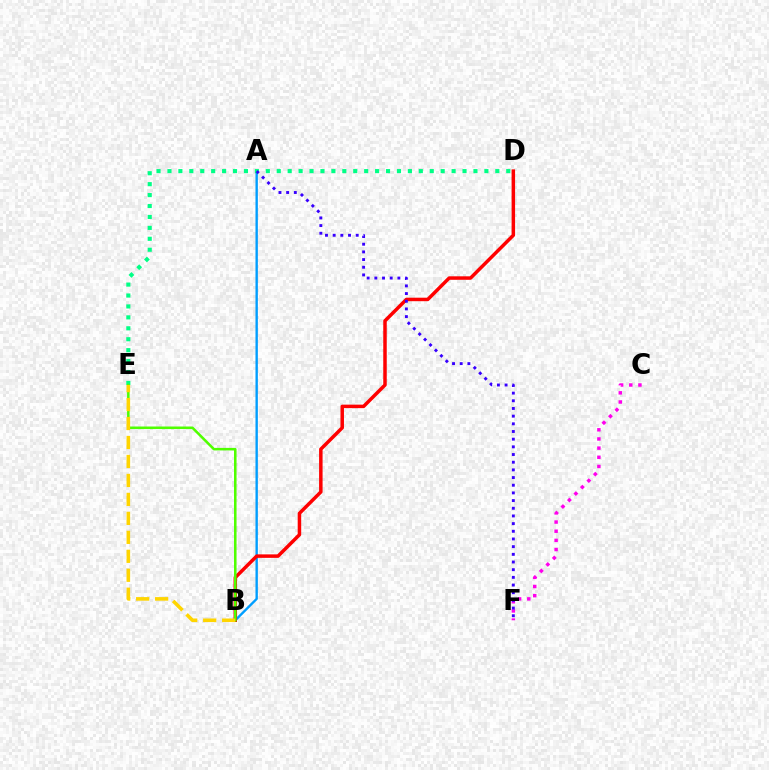{('C', 'F'): [{'color': '#ff00ed', 'line_style': 'dotted', 'thickness': 2.49}], ('A', 'B'): [{'color': '#009eff', 'line_style': 'solid', 'thickness': 1.71}], ('B', 'D'): [{'color': '#ff0000', 'line_style': 'solid', 'thickness': 2.51}], ('D', 'E'): [{'color': '#00ff86', 'line_style': 'dotted', 'thickness': 2.97}], ('A', 'F'): [{'color': '#3700ff', 'line_style': 'dotted', 'thickness': 2.09}], ('B', 'E'): [{'color': '#4fff00', 'line_style': 'solid', 'thickness': 1.83}, {'color': '#ffd500', 'line_style': 'dashed', 'thickness': 2.58}]}